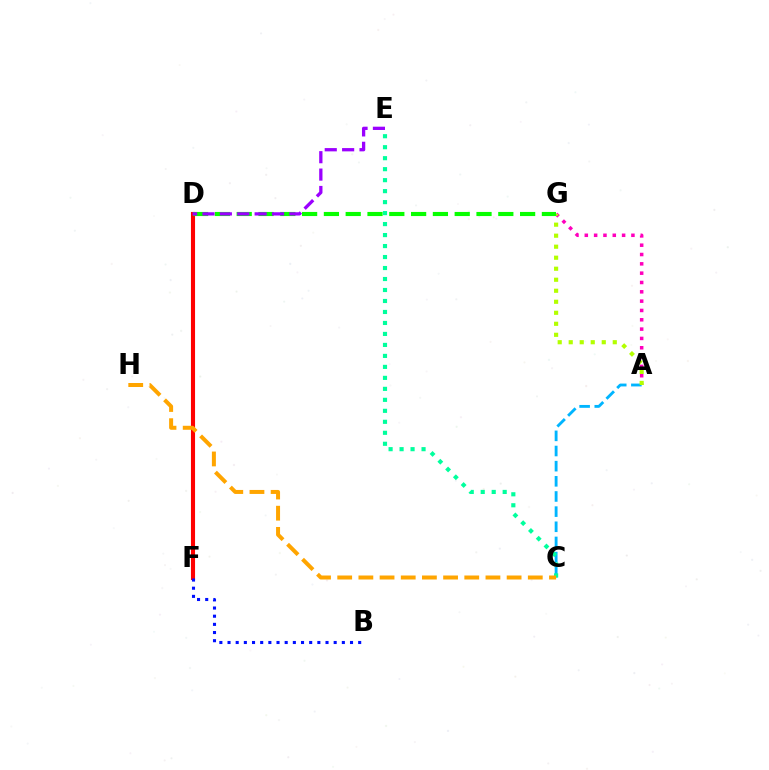{('A', 'G'): [{'color': '#ff00bd', 'line_style': 'dotted', 'thickness': 2.53}, {'color': '#b3ff00', 'line_style': 'dotted', 'thickness': 2.99}], ('A', 'C'): [{'color': '#00b5ff', 'line_style': 'dashed', 'thickness': 2.06}], ('D', 'F'): [{'color': '#ff0000', 'line_style': 'solid', 'thickness': 2.95}], ('C', 'E'): [{'color': '#00ff9d', 'line_style': 'dotted', 'thickness': 2.98}], ('C', 'H'): [{'color': '#ffa500', 'line_style': 'dashed', 'thickness': 2.88}], ('D', 'G'): [{'color': '#08ff00', 'line_style': 'dashed', 'thickness': 2.96}], ('D', 'E'): [{'color': '#9b00ff', 'line_style': 'dashed', 'thickness': 2.36}], ('B', 'F'): [{'color': '#0010ff', 'line_style': 'dotted', 'thickness': 2.22}]}